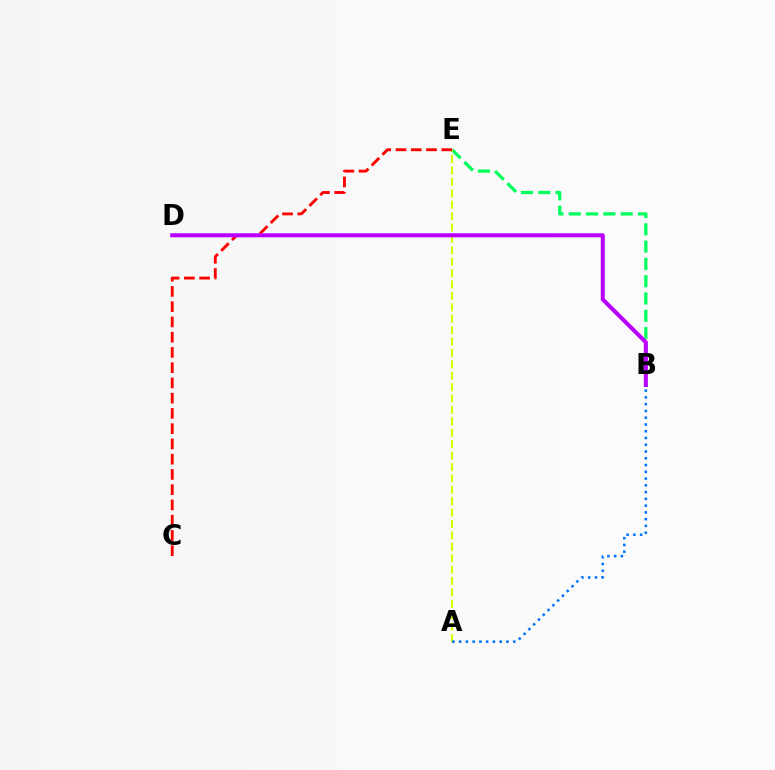{('B', 'E'): [{'color': '#00ff5c', 'line_style': 'dashed', 'thickness': 2.35}], ('A', 'E'): [{'color': '#d1ff00', 'line_style': 'dashed', 'thickness': 1.55}], ('C', 'E'): [{'color': '#ff0000', 'line_style': 'dashed', 'thickness': 2.07}], ('B', 'D'): [{'color': '#b900ff', 'line_style': 'solid', 'thickness': 2.91}], ('A', 'B'): [{'color': '#0074ff', 'line_style': 'dotted', 'thickness': 1.84}]}